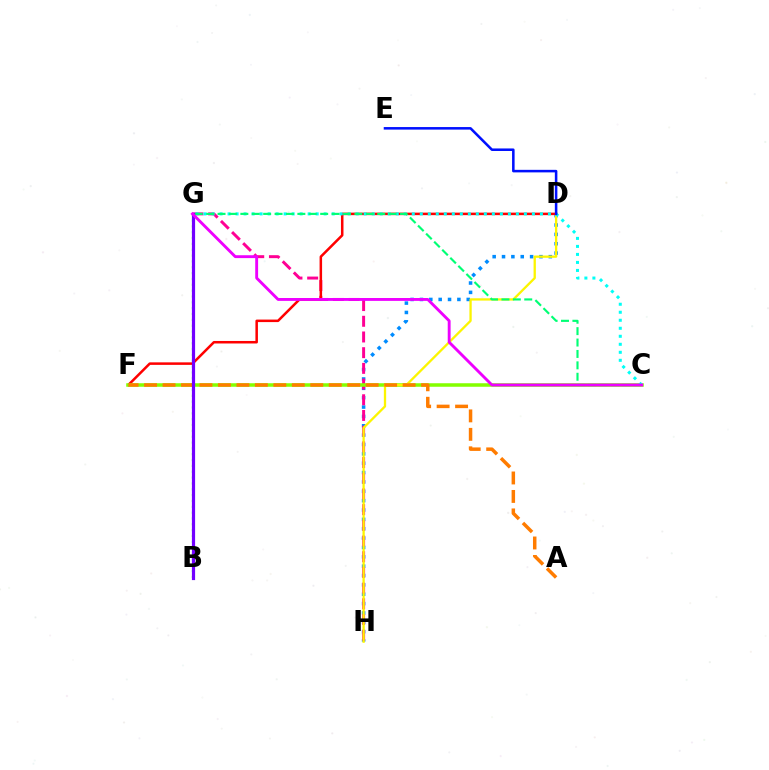{('D', 'H'): [{'color': '#008cff', 'line_style': 'dotted', 'thickness': 2.54}, {'color': '#fcf500', 'line_style': 'solid', 'thickness': 1.66}], ('G', 'H'): [{'color': '#ff0094', 'line_style': 'dashed', 'thickness': 2.13}], ('D', 'F'): [{'color': '#ff0000', 'line_style': 'solid', 'thickness': 1.81}], ('C', 'F'): [{'color': '#84ff00', 'line_style': 'solid', 'thickness': 2.53}], ('C', 'G'): [{'color': '#00fff6', 'line_style': 'dotted', 'thickness': 2.18}, {'color': '#00ff74', 'line_style': 'dashed', 'thickness': 1.55}, {'color': '#ee00ff', 'line_style': 'solid', 'thickness': 2.07}], ('A', 'F'): [{'color': '#ff7c00', 'line_style': 'dashed', 'thickness': 2.51}], ('B', 'G'): [{'color': '#08ff00', 'line_style': 'dotted', 'thickness': 1.59}, {'color': '#7200ff', 'line_style': 'solid', 'thickness': 2.29}], ('D', 'E'): [{'color': '#0010ff', 'line_style': 'solid', 'thickness': 1.83}]}